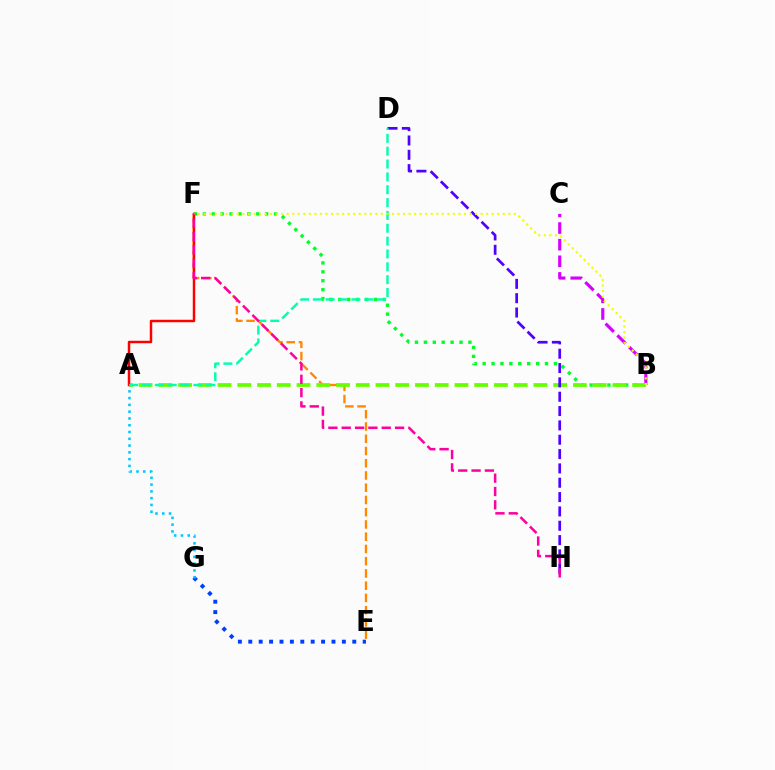{('E', 'G'): [{'color': '#003fff', 'line_style': 'dotted', 'thickness': 2.83}], ('B', 'F'): [{'color': '#00ff27', 'line_style': 'dotted', 'thickness': 2.42}, {'color': '#eeff00', 'line_style': 'dotted', 'thickness': 1.51}], ('E', 'F'): [{'color': '#ff8800', 'line_style': 'dashed', 'thickness': 1.66}], ('B', 'C'): [{'color': '#d600ff', 'line_style': 'dashed', 'thickness': 2.26}], ('A', 'B'): [{'color': '#66ff00', 'line_style': 'dashed', 'thickness': 2.68}], ('A', 'G'): [{'color': '#00c7ff', 'line_style': 'dotted', 'thickness': 1.84}], ('A', 'F'): [{'color': '#ff0000', 'line_style': 'solid', 'thickness': 1.78}], ('D', 'H'): [{'color': '#4f00ff', 'line_style': 'dashed', 'thickness': 1.95}], ('A', 'D'): [{'color': '#00ffaf', 'line_style': 'dashed', 'thickness': 1.75}], ('F', 'H'): [{'color': '#ff00a0', 'line_style': 'dashed', 'thickness': 1.81}]}